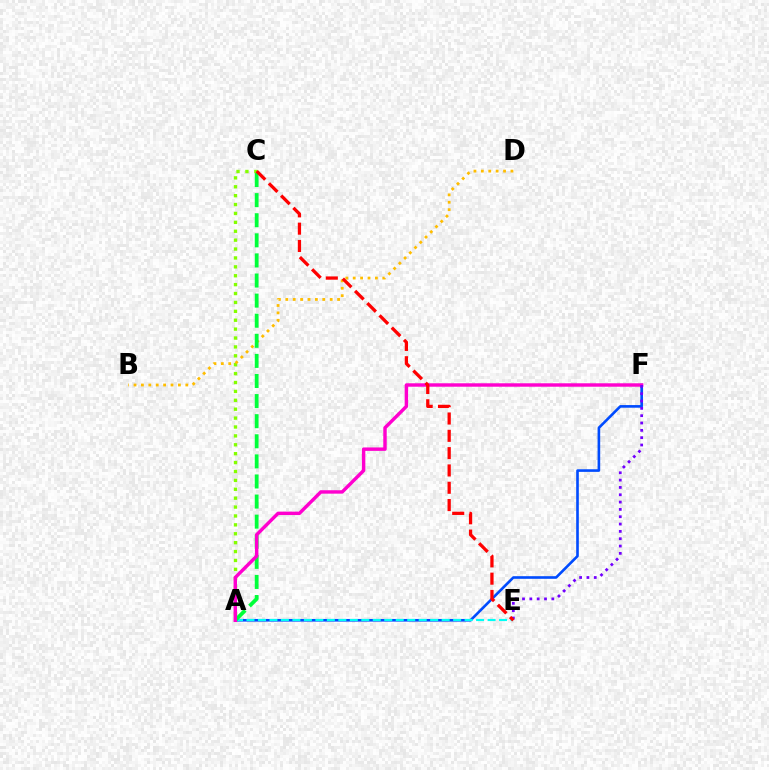{('A', 'F'): [{'color': '#004bff', 'line_style': 'solid', 'thickness': 1.89}, {'color': '#ff00cf', 'line_style': 'solid', 'thickness': 2.47}], ('A', 'E'): [{'color': '#00fff6', 'line_style': 'dashed', 'thickness': 1.56}], ('A', 'C'): [{'color': '#84ff00', 'line_style': 'dotted', 'thickness': 2.42}, {'color': '#00ff39', 'line_style': 'dashed', 'thickness': 2.73}], ('B', 'D'): [{'color': '#ffbd00', 'line_style': 'dotted', 'thickness': 2.01}], ('E', 'F'): [{'color': '#7200ff', 'line_style': 'dotted', 'thickness': 1.99}], ('C', 'E'): [{'color': '#ff0000', 'line_style': 'dashed', 'thickness': 2.35}]}